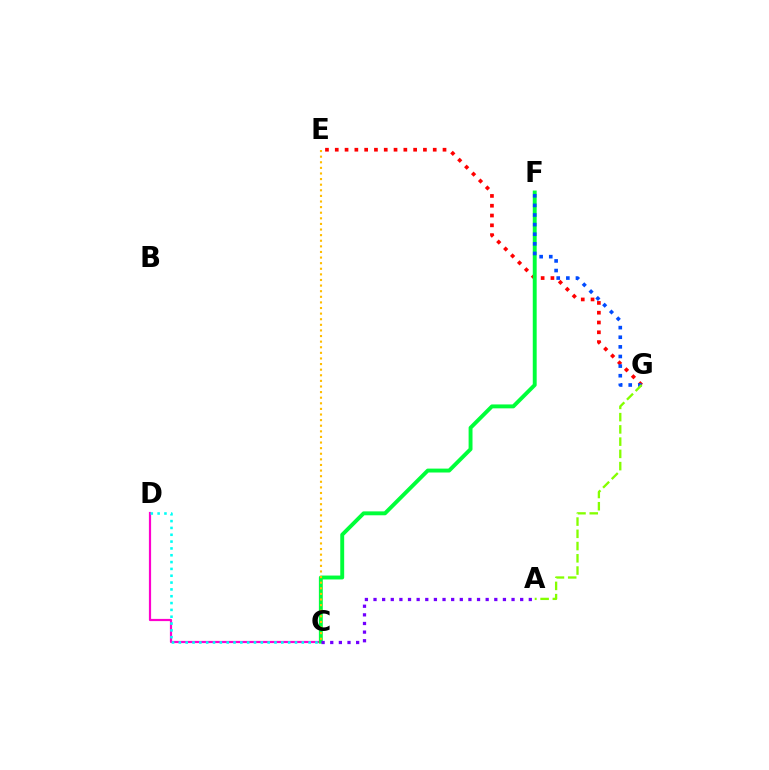{('C', 'D'): [{'color': '#ff00cf', 'line_style': 'solid', 'thickness': 1.59}, {'color': '#00fff6', 'line_style': 'dotted', 'thickness': 1.86}], ('E', 'G'): [{'color': '#ff0000', 'line_style': 'dotted', 'thickness': 2.66}], ('C', 'F'): [{'color': '#00ff39', 'line_style': 'solid', 'thickness': 2.81}], ('C', 'E'): [{'color': '#ffbd00', 'line_style': 'dotted', 'thickness': 1.52}], ('F', 'G'): [{'color': '#004bff', 'line_style': 'dotted', 'thickness': 2.61}], ('A', 'C'): [{'color': '#7200ff', 'line_style': 'dotted', 'thickness': 2.34}], ('A', 'G'): [{'color': '#84ff00', 'line_style': 'dashed', 'thickness': 1.66}]}